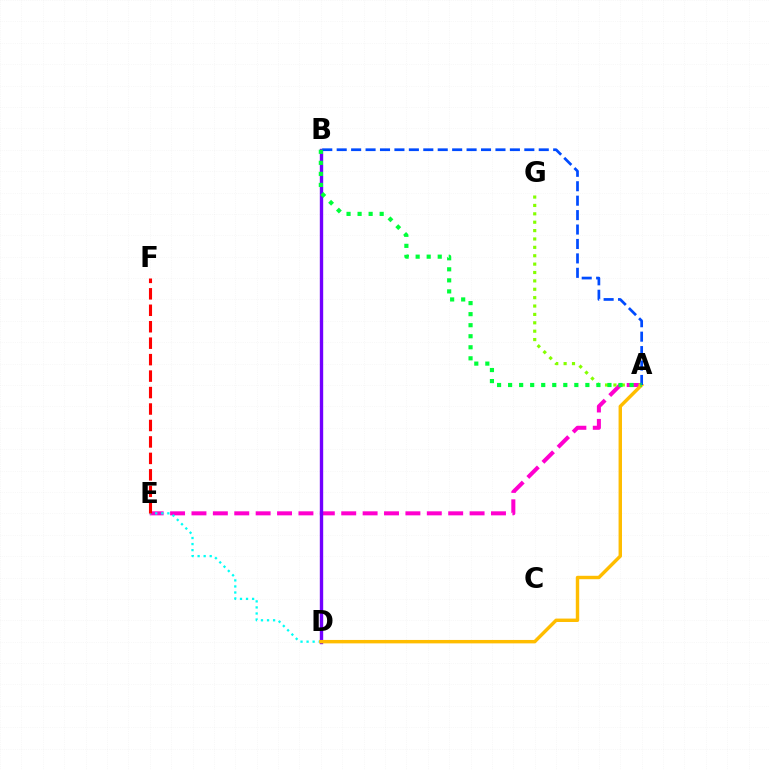{('A', 'E'): [{'color': '#ff00cf', 'line_style': 'dashed', 'thickness': 2.91}], ('D', 'E'): [{'color': '#00fff6', 'line_style': 'dotted', 'thickness': 1.64}], ('E', 'F'): [{'color': '#ff0000', 'line_style': 'dashed', 'thickness': 2.24}], ('A', 'G'): [{'color': '#84ff00', 'line_style': 'dotted', 'thickness': 2.28}], ('B', 'D'): [{'color': '#7200ff', 'line_style': 'solid', 'thickness': 2.43}], ('A', 'D'): [{'color': '#ffbd00', 'line_style': 'solid', 'thickness': 2.47}], ('A', 'B'): [{'color': '#004bff', 'line_style': 'dashed', 'thickness': 1.96}, {'color': '#00ff39', 'line_style': 'dotted', 'thickness': 3.0}]}